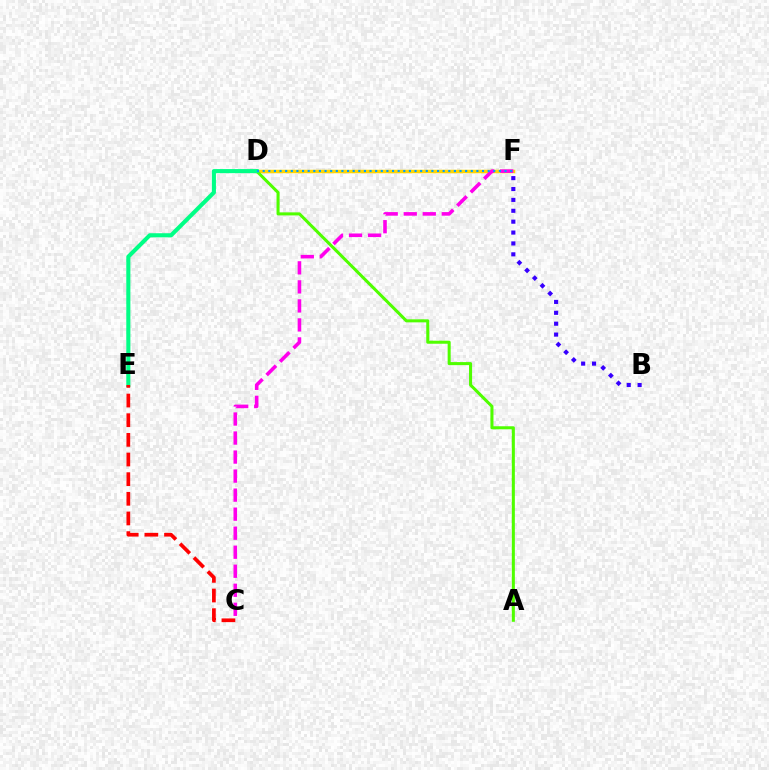{('B', 'F'): [{'color': '#3700ff', 'line_style': 'dotted', 'thickness': 2.96}], ('D', 'F'): [{'color': '#ffd500', 'line_style': 'solid', 'thickness': 2.52}, {'color': '#009eff', 'line_style': 'dotted', 'thickness': 1.53}], ('A', 'D'): [{'color': '#4fff00', 'line_style': 'solid', 'thickness': 2.19}], ('C', 'F'): [{'color': '#ff00ed', 'line_style': 'dashed', 'thickness': 2.58}], ('D', 'E'): [{'color': '#00ff86', 'line_style': 'solid', 'thickness': 2.95}], ('C', 'E'): [{'color': '#ff0000', 'line_style': 'dashed', 'thickness': 2.67}]}